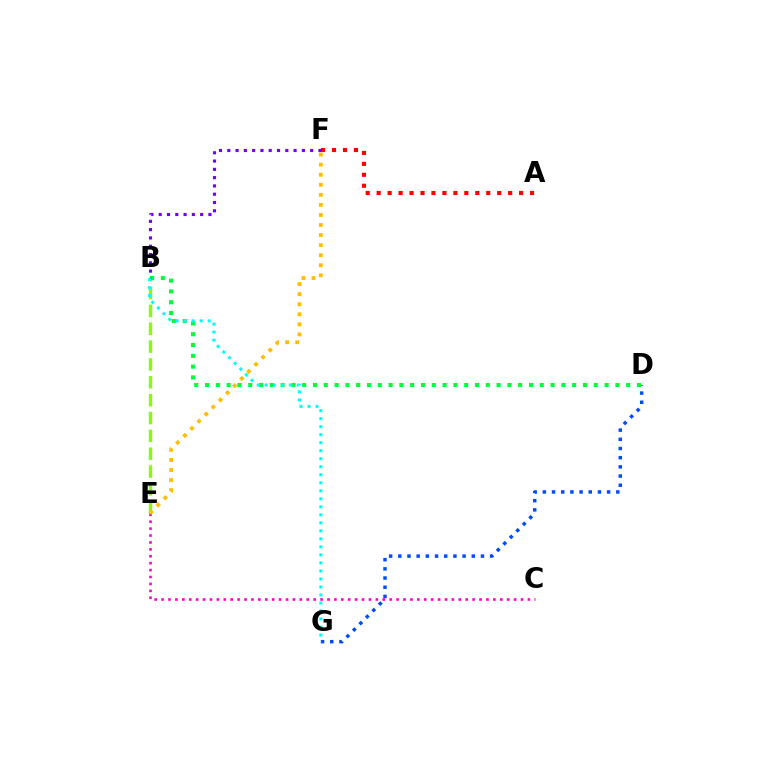{('B', 'E'): [{'color': '#84ff00', 'line_style': 'dashed', 'thickness': 2.43}], ('D', 'G'): [{'color': '#004bff', 'line_style': 'dotted', 'thickness': 2.49}], ('B', 'D'): [{'color': '#00ff39', 'line_style': 'dotted', 'thickness': 2.93}], ('A', 'F'): [{'color': '#ff0000', 'line_style': 'dotted', 'thickness': 2.98}], ('B', 'F'): [{'color': '#7200ff', 'line_style': 'dotted', 'thickness': 2.25}], ('B', 'G'): [{'color': '#00fff6', 'line_style': 'dotted', 'thickness': 2.18}], ('C', 'E'): [{'color': '#ff00cf', 'line_style': 'dotted', 'thickness': 1.88}], ('E', 'F'): [{'color': '#ffbd00', 'line_style': 'dotted', 'thickness': 2.73}]}